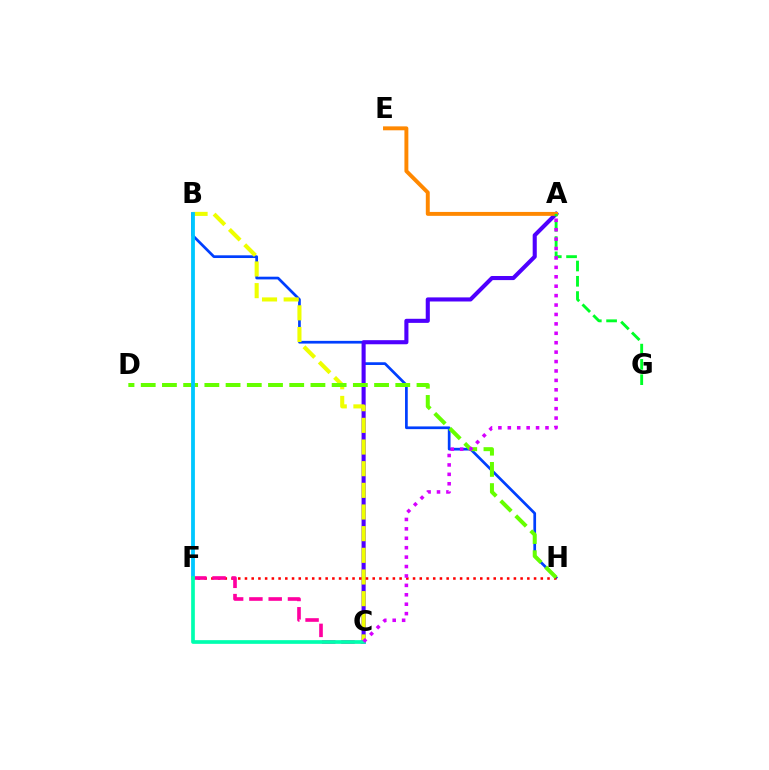{('B', 'H'): [{'color': '#003fff', 'line_style': 'solid', 'thickness': 1.96}], ('A', 'C'): [{'color': '#4f00ff', 'line_style': 'solid', 'thickness': 2.95}, {'color': '#d600ff', 'line_style': 'dotted', 'thickness': 2.56}], ('B', 'C'): [{'color': '#eeff00', 'line_style': 'dashed', 'thickness': 2.94}], ('F', 'H'): [{'color': '#ff0000', 'line_style': 'dotted', 'thickness': 1.83}], ('A', 'E'): [{'color': '#ff8800', 'line_style': 'solid', 'thickness': 2.83}], ('D', 'H'): [{'color': '#66ff00', 'line_style': 'dashed', 'thickness': 2.88}], ('C', 'F'): [{'color': '#ff00a0', 'line_style': 'dashed', 'thickness': 2.62}, {'color': '#00ffaf', 'line_style': 'solid', 'thickness': 2.66}], ('A', 'G'): [{'color': '#00ff27', 'line_style': 'dashed', 'thickness': 2.08}], ('B', 'F'): [{'color': '#00c7ff', 'line_style': 'solid', 'thickness': 2.74}]}